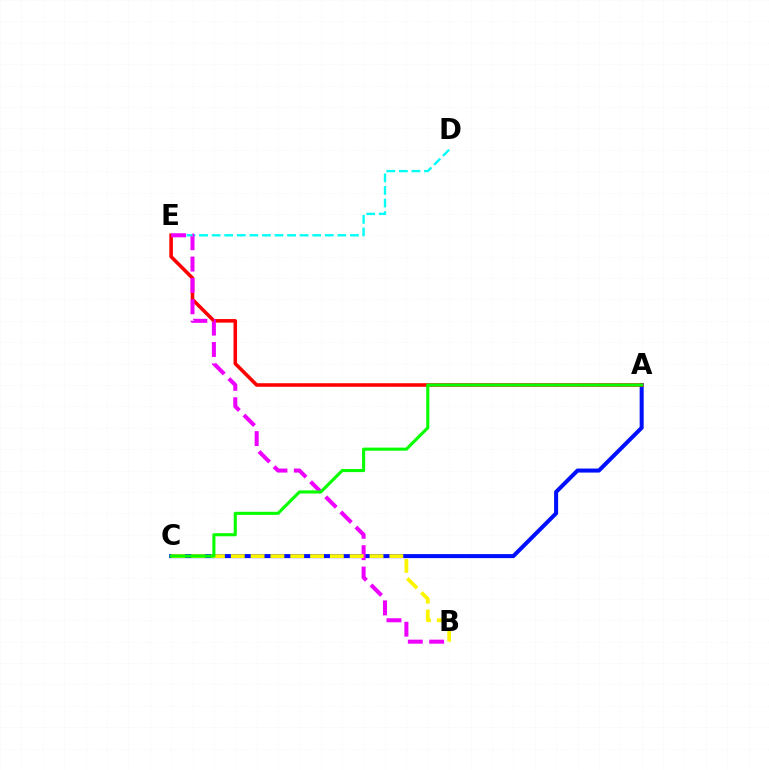{('D', 'E'): [{'color': '#00fff6', 'line_style': 'dashed', 'thickness': 1.71}], ('A', 'C'): [{'color': '#0010ff', 'line_style': 'solid', 'thickness': 2.9}, {'color': '#08ff00', 'line_style': 'solid', 'thickness': 2.23}], ('A', 'E'): [{'color': '#ff0000', 'line_style': 'solid', 'thickness': 2.57}], ('B', 'E'): [{'color': '#ee00ff', 'line_style': 'dashed', 'thickness': 2.9}], ('B', 'C'): [{'color': '#fcf500', 'line_style': 'dashed', 'thickness': 2.69}]}